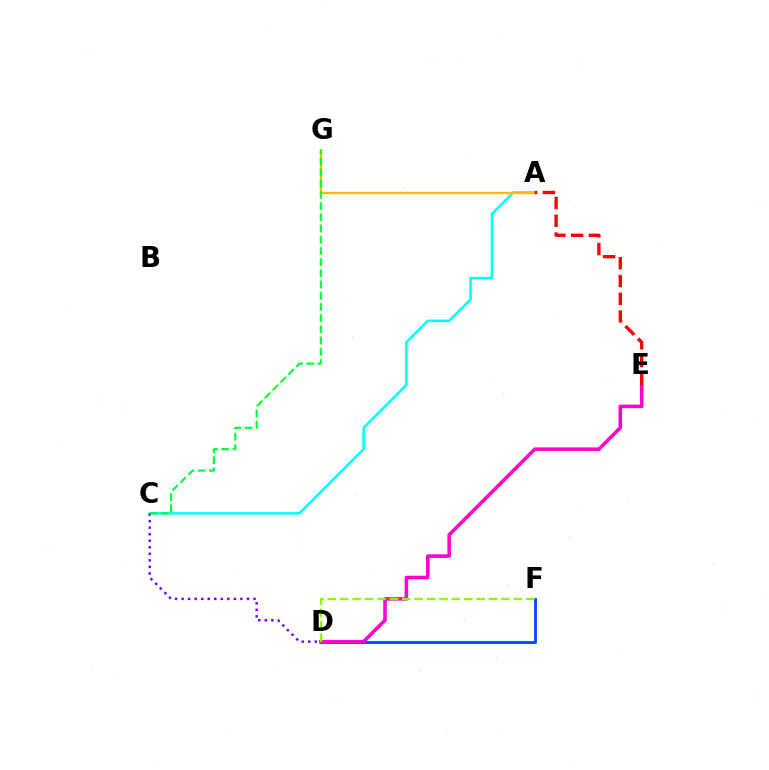{('A', 'C'): [{'color': '#00fff6', 'line_style': 'solid', 'thickness': 1.82}], ('D', 'F'): [{'color': '#004bff', 'line_style': 'solid', 'thickness': 2.06}, {'color': '#84ff00', 'line_style': 'dashed', 'thickness': 1.68}], ('A', 'G'): [{'color': '#ffbd00', 'line_style': 'solid', 'thickness': 1.71}], ('D', 'E'): [{'color': '#ff00cf', 'line_style': 'solid', 'thickness': 2.55}], ('C', 'D'): [{'color': '#7200ff', 'line_style': 'dotted', 'thickness': 1.78}], ('C', 'G'): [{'color': '#00ff39', 'line_style': 'dashed', 'thickness': 1.52}], ('A', 'E'): [{'color': '#ff0000', 'line_style': 'dashed', 'thickness': 2.41}]}